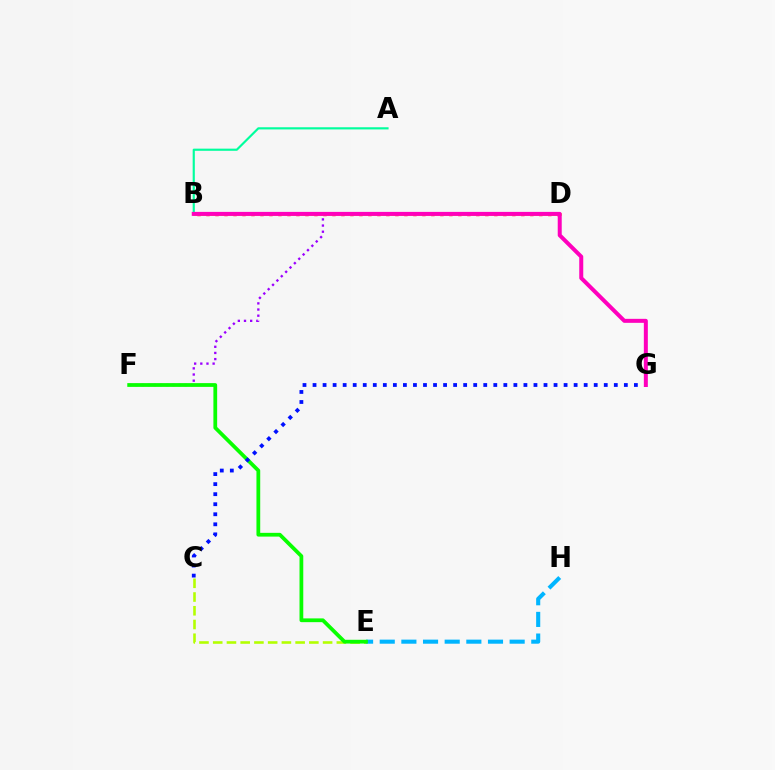{('C', 'E'): [{'color': '#b3ff00', 'line_style': 'dashed', 'thickness': 1.87}], ('A', 'B'): [{'color': '#00ff9d', 'line_style': 'solid', 'thickness': 1.55}], ('E', 'H'): [{'color': '#00b5ff', 'line_style': 'dashed', 'thickness': 2.94}], ('B', 'D'): [{'color': '#ff0000', 'line_style': 'dotted', 'thickness': 2.44}, {'color': '#ffa500', 'line_style': 'solid', 'thickness': 1.87}], ('D', 'F'): [{'color': '#9b00ff', 'line_style': 'dotted', 'thickness': 1.67}], ('E', 'F'): [{'color': '#08ff00', 'line_style': 'solid', 'thickness': 2.71}], ('C', 'G'): [{'color': '#0010ff', 'line_style': 'dotted', 'thickness': 2.73}], ('B', 'G'): [{'color': '#ff00bd', 'line_style': 'solid', 'thickness': 2.88}]}